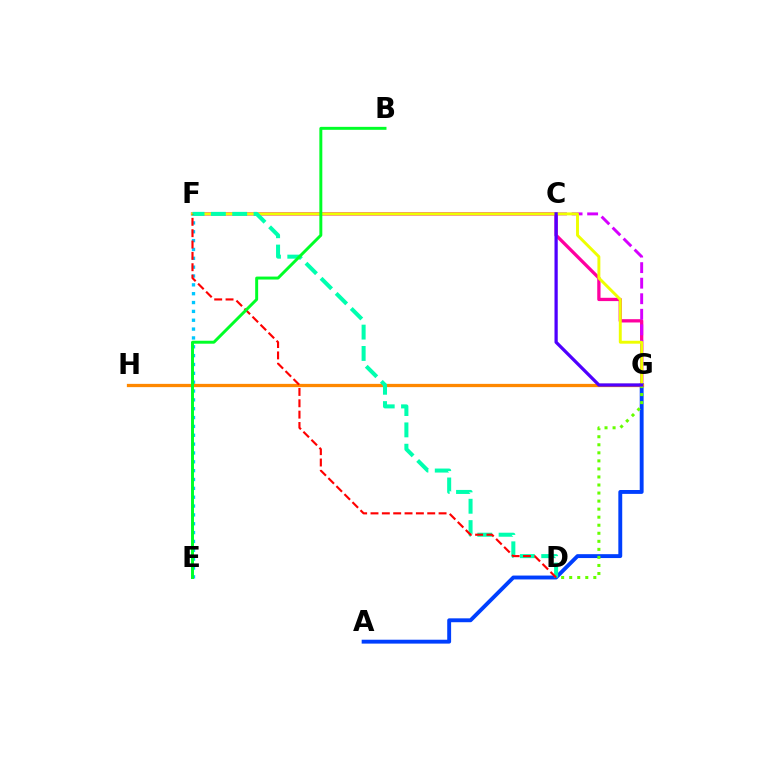{('F', 'G'): [{'color': '#ff00a0', 'line_style': 'solid', 'thickness': 2.37}, {'color': '#eeff00', 'line_style': 'solid', 'thickness': 2.1}], ('A', 'G'): [{'color': '#003fff', 'line_style': 'solid', 'thickness': 2.8}], ('E', 'F'): [{'color': '#00c7ff', 'line_style': 'dotted', 'thickness': 2.4}], ('G', 'H'): [{'color': '#ff8800', 'line_style': 'solid', 'thickness': 2.35}], ('C', 'G'): [{'color': '#d600ff', 'line_style': 'dashed', 'thickness': 2.11}, {'color': '#4f00ff', 'line_style': 'solid', 'thickness': 2.34}], ('D', 'G'): [{'color': '#66ff00', 'line_style': 'dotted', 'thickness': 2.19}], ('D', 'F'): [{'color': '#00ffaf', 'line_style': 'dashed', 'thickness': 2.9}, {'color': '#ff0000', 'line_style': 'dashed', 'thickness': 1.54}], ('B', 'E'): [{'color': '#00ff27', 'line_style': 'solid', 'thickness': 2.13}]}